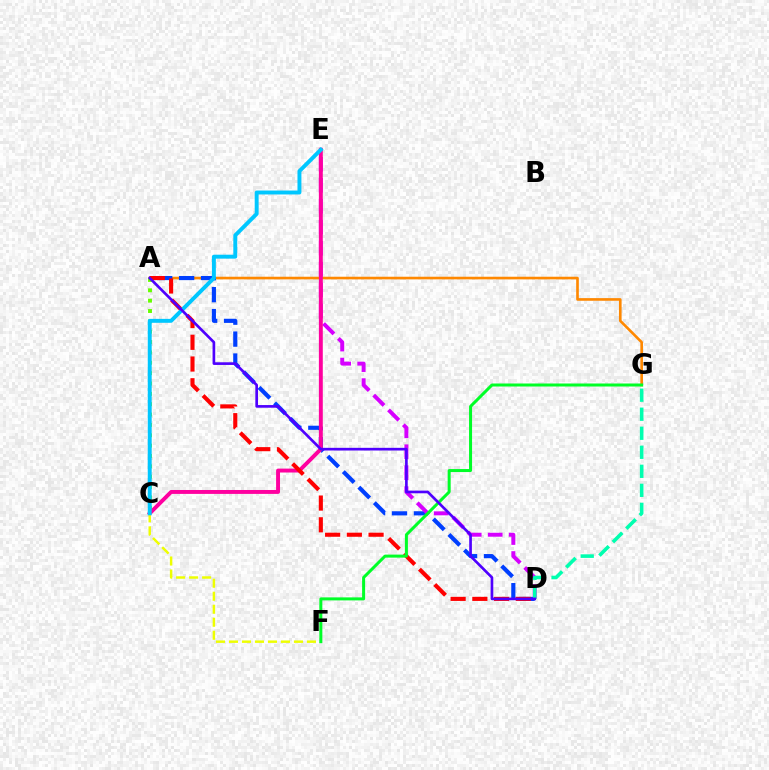{('A', 'G'): [{'color': '#ff8800', 'line_style': 'solid', 'thickness': 1.9}], ('A', 'C'): [{'color': '#66ff00', 'line_style': 'dotted', 'thickness': 2.81}], ('A', 'D'): [{'color': '#003fff', 'line_style': 'dashed', 'thickness': 2.98}, {'color': '#ff0000', 'line_style': 'dashed', 'thickness': 2.95}, {'color': '#4f00ff', 'line_style': 'solid', 'thickness': 1.92}], ('D', 'E'): [{'color': '#d600ff', 'line_style': 'dashed', 'thickness': 2.85}], ('C', 'E'): [{'color': '#ff00a0', 'line_style': 'solid', 'thickness': 2.82}, {'color': '#00c7ff', 'line_style': 'solid', 'thickness': 2.83}], ('D', 'G'): [{'color': '#00ffaf', 'line_style': 'dashed', 'thickness': 2.59}], ('C', 'F'): [{'color': '#eeff00', 'line_style': 'dashed', 'thickness': 1.77}], ('F', 'G'): [{'color': '#00ff27', 'line_style': 'solid', 'thickness': 2.17}]}